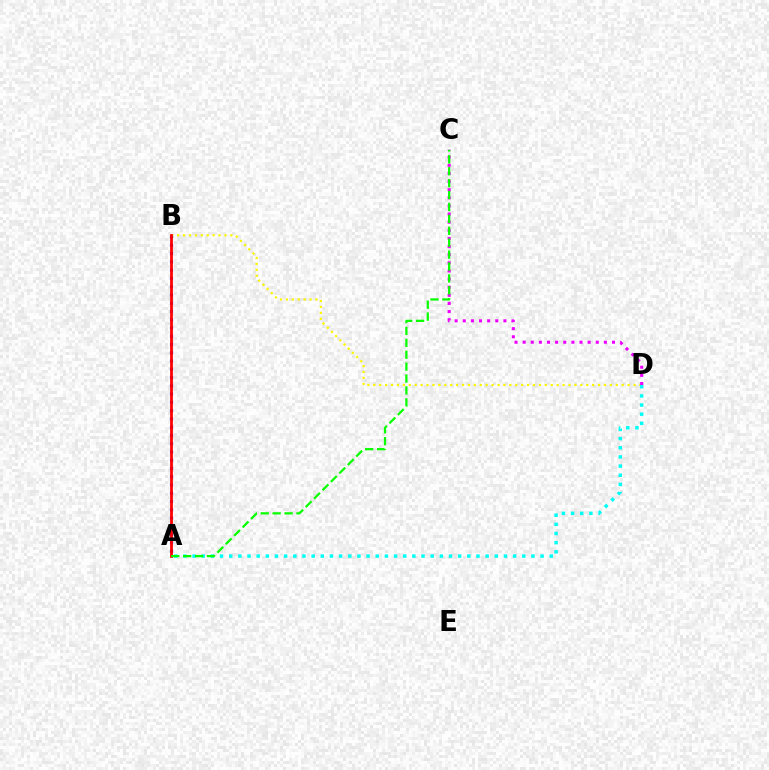{('A', 'B'): [{'color': '#0010ff', 'line_style': 'dotted', 'thickness': 2.25}, {'color': '#ff0000', 'line_style': 'solid', 'thickness': 1.99}], ('B', 'D'): [{'color': '#fcf500', 'line_style': 'dotted', 'thickness': 1.61}], ('A', 'D'): [{'color': '#00fff6', 'line_style': 'dotted', 'thickness': 2.49}], ('C', 'D'): [{'color': '#ee00ff', 'line_style': 'dotted', 'thickness': 2.21}], ('A', 'C'): [{'color': '#08ff00', 'line_style': 'dashed', 'thickness': 1.62}]}